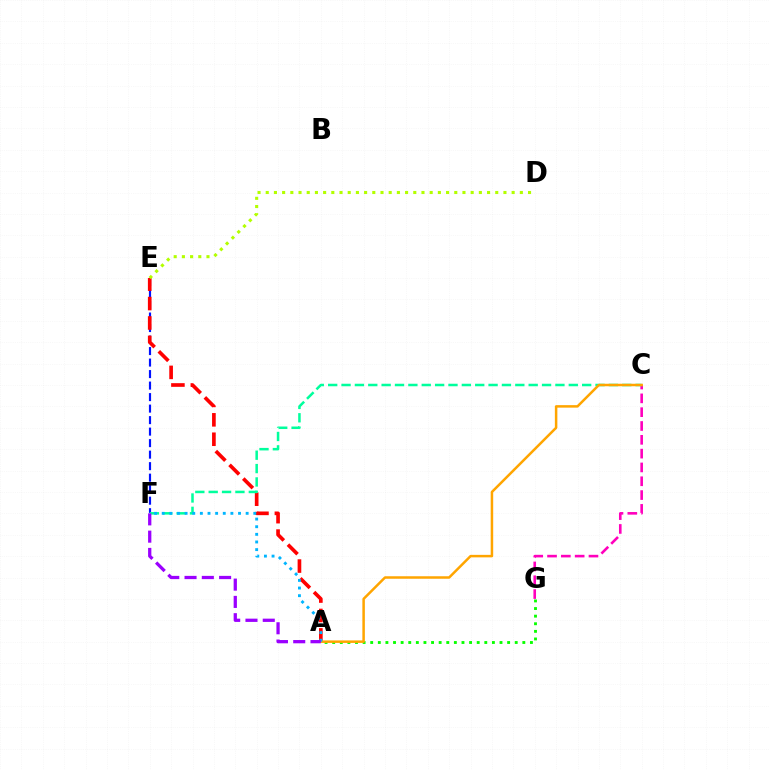{('E', 'F'): [{'color': '#0010ff', 'line_style': 'dashed', 'thickness': 1.56}], ('A', 'G'): [{'color': '#08ff00', 'line_style': 'dotted', 'thickness': 2.07}], ('C', 'G'): [{'color': '#ff00bd', 'line_style': 'dashed', 'thickness': 1.88}], ('A', 'E'): [{'color': '#ff0000', 'line_style': 'dashed', 'thickness': 2.64}], ('C', 'F'): [{'color': '#00ff9d', 'line_style': 'dashed', 'thickness': 1.82}], ('A', 'C'): [{'color': '#ffa500', 'line_style': 'solid', 'thickness': 1.8}], ('D', 'E'): [{'color': '#b3ff00', 'line_style': 'dotted', 'thickness': 2.23}], ('A', 'F'): [{'color': '#00b5ff', 'line_style': 'dotted', 'thickness': 2.07}, {'color': '#9b00ff', 'line_style': 'dashed', 'thickness': 2.35}]}